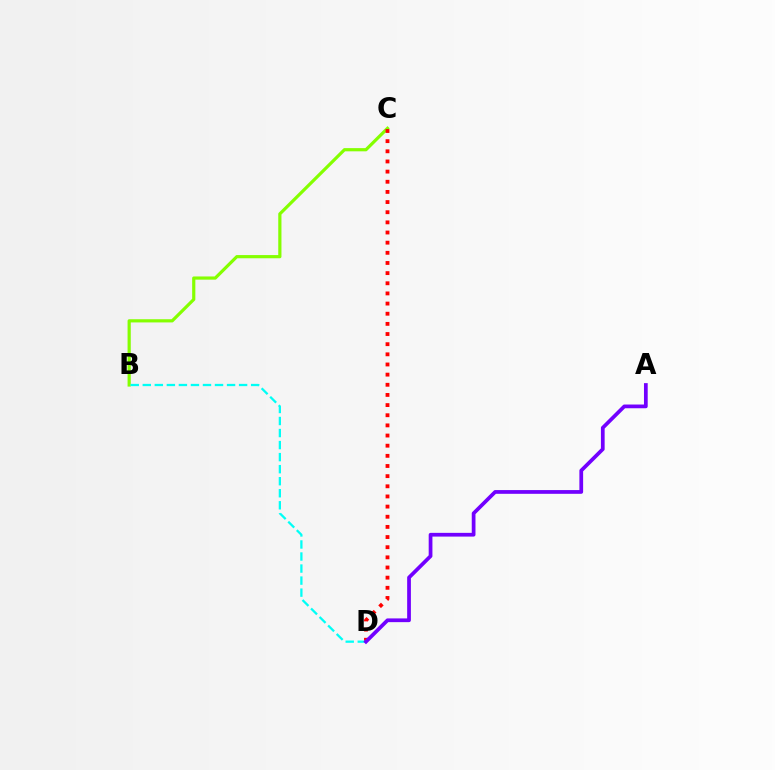{('B', 'C'): [{'color': '#84ff00', 'line_style': 'solid', 'thickness': 2.3}], ('C', 'D'): [{'color': '#ff0000', 'line_style': 'dotted', 'thickness': 2.76}], ('B', 'D'): [{'color': '#00fff6', 'line_style': 'dashed', 'thickness': 1.64}], ('A', 'D'): [{'color': '#7200ff', 'line_style': 'solid', 'thickness': 2.69}]}